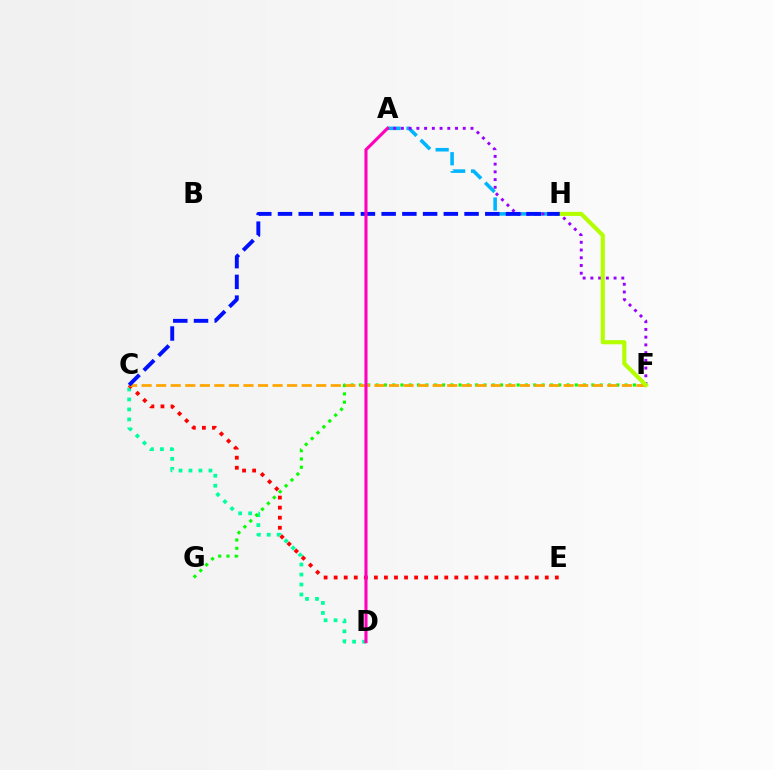{('A', 'H'): [{'color': '#00b5ff', 'line_style': 'dashed', 'thickness': 2.57}], ('C', 'D'): [{'color': '#00ff9d', 'line_style': 'dotted', 'thickness': 2.71}], ('F', 'G'): [{'color': '#08ff00', 'line_style': 'dotted', 'thickness': 2.26}], ('C', 'E'): [{'color': '#ff0000', 'line_style': 'dotted', 'thickness': 2.73}], ('A', 'F'): [{'color': '#9b00ff', 'line_style': 'dotted', 'thickness': 2.1}], ('C', 'F'): [{'color': '#ffa500', 'line_style': 'dashed', 'thickness': 1.98}], ('F', 'H'): [{'color': '#b3ff00', 'line_style': 'solid', 'thickness': 2.97}], ('C', 'H'): [{'color': '#0010ff', 'line_style': 'dashed', 'thickness': 2.82}], ('A', 'D'): [{'color': '#ff00bd', 'line_style': 'solid', 'thickness': 2.23}]}